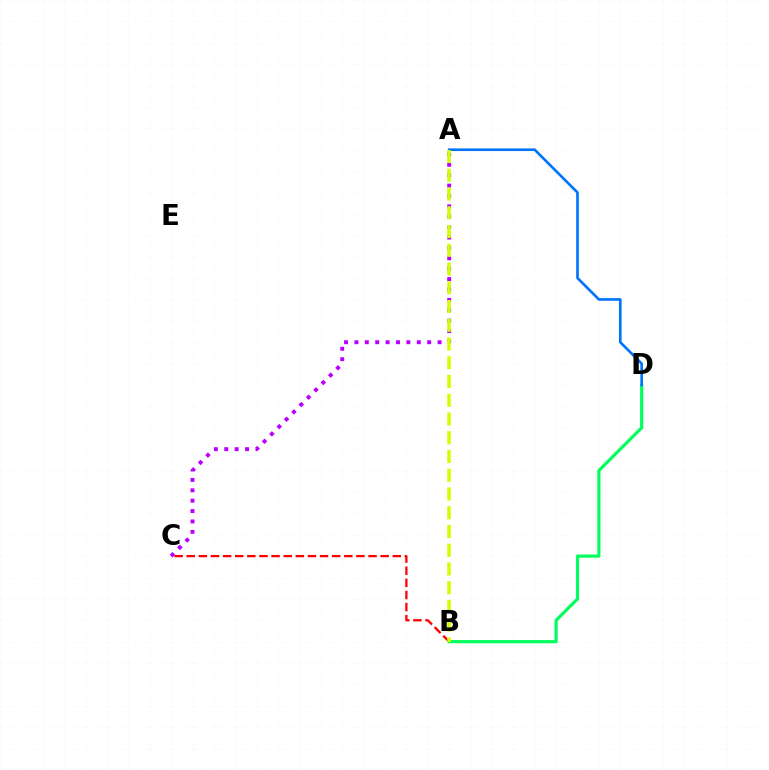{('B', 'D'): [{'color': '#00ff5c', 'line_style': 'solid', 'thickness': 2.28}], ('A', 'C'): [{'color': '#b900ff', 'line_style': 'dotted', 'thickness': 2.82}], ('A', 'D'): [{'color': '#0074ff', 'line_style': 'solid', 'thickness': 1.91}], ('B', 'C'): [{'color': '#ff0000', 'line_style': 'dashed', 'thickness': 1.65}], ('A', 'B'): [{'color': '#d1ff00', 'line_style': 'dashed', 'thickness': 2.55}]}